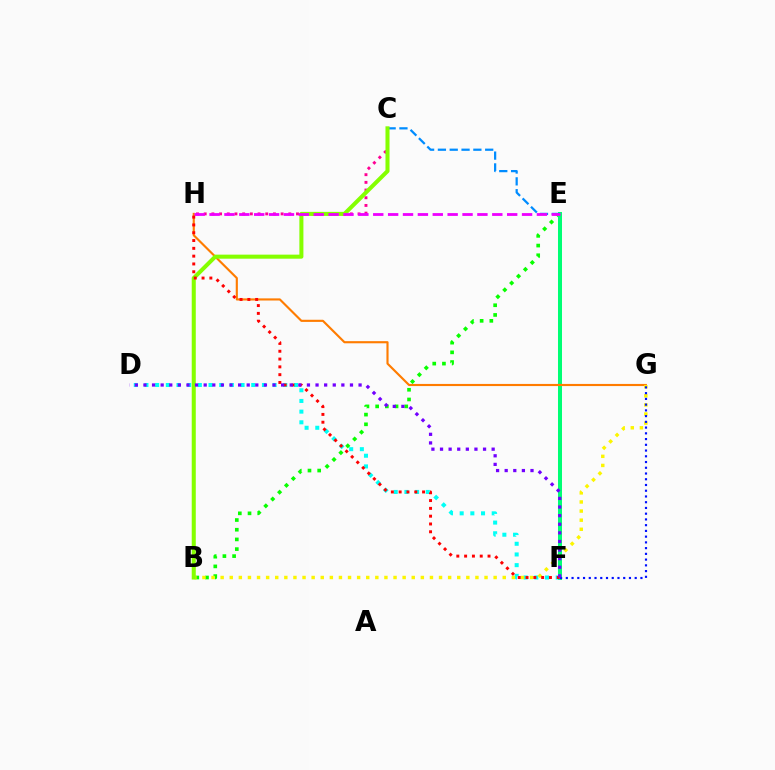{('B', 'E'): [{'color': '#08ff00', 'line_style': 'dotted', 'thickness': 2.64}], ('E', 'F'): [{'color': '#00ff74', 'line_style': 'solid', 'thickness': 2.88}], ('C', 'H'): [{'color': '#ff0094', 'line_style': 'dotted', 'thickness': 2.09}], ('D', 'F'): [{'color': '#00fff6', 'line_style': 'dotted', 'thickness': 2.9}, {'color': '#7200ff', 'line_style': 'dotted', 'thickness': 2.34}], ('C', 'E'): [{'color': '#008cff', 'line_style': 'dashed', 'thickness': 1.61}], ('G', 'H'): [{'color': '#ff7c00', 'line_style': 'solid', 'thickness': 1.54}], ('B', 'G'): [{'color': '#fcf500', 'line_style': 'dotted', 'thickness': 2.47}], ('F', 'G'): [{'color': '#0010ff', 'line_style': 'dotted', 'thickness': 1.56}], ('B', 'C'): [{'color': '#84ff00', 'line_style': 'solid', 'thickness': 2.91}], ('E', 'H'): [{'color': '#ee00ff', 'line_style': 'dashed', 'thickness': 2.02}], ('F', 'H'): [{'color': '#ff0000', 'line_style': 'dotted', 'thickness': 2.12}]}